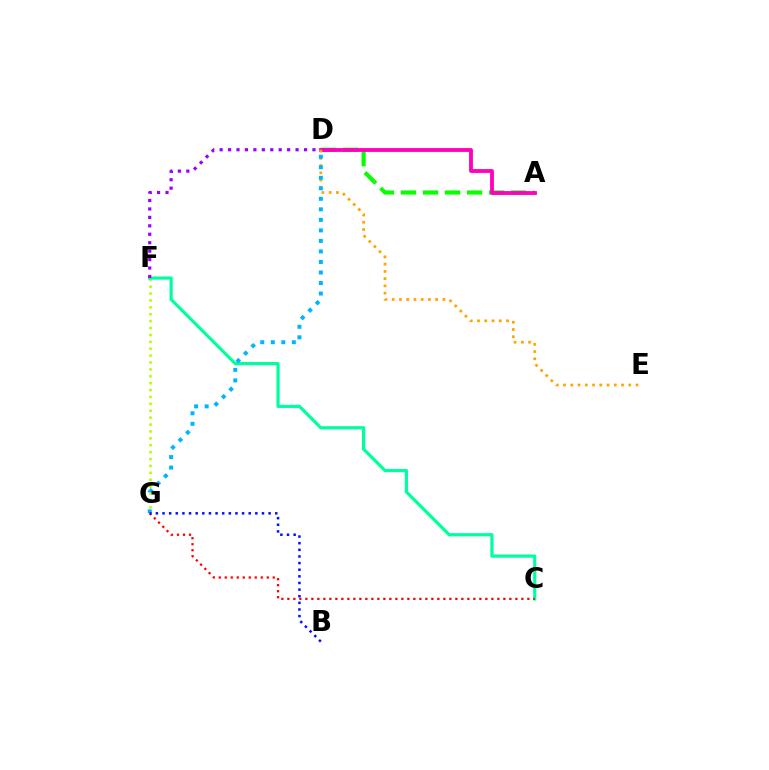{('A', 'D'): [{'color': '#08ff00', 'line_style': 'dashed', 'thickness': 2.99}, {'color': '#ff00bd', 'line_style': 'solid', 'thickness': 2.75}], ('F', 'G'): [{'color': '#b3ff00', 'line_style': 'dotted', 'thickness': 1.87}], ('C', 'F'): [{'color': '#00ff9d', 'line_style': 'solid', 'thickness': 2.3}], ('D', 'E'): [{'color': '#ffa500', 'line_style': 'dotted', 'thickness': 1.97}], ('D', 'G'): [{'color': '#00b5ff', 'line_style': 'dotted', 'thickness': 2.86}], ('C', 'G'): [{'color': '#ff0000', 'line_style': 'dotted', 'thickness': 1.63}], ('D', 'F'): [{'color': '#9b00ff', 'line_style': 'dotted', 'thickness': 2.29}], ('B', 'G'): [{'color': '#0010ff', 'line_style': 'dotted', 'thickness': 1.8}]}